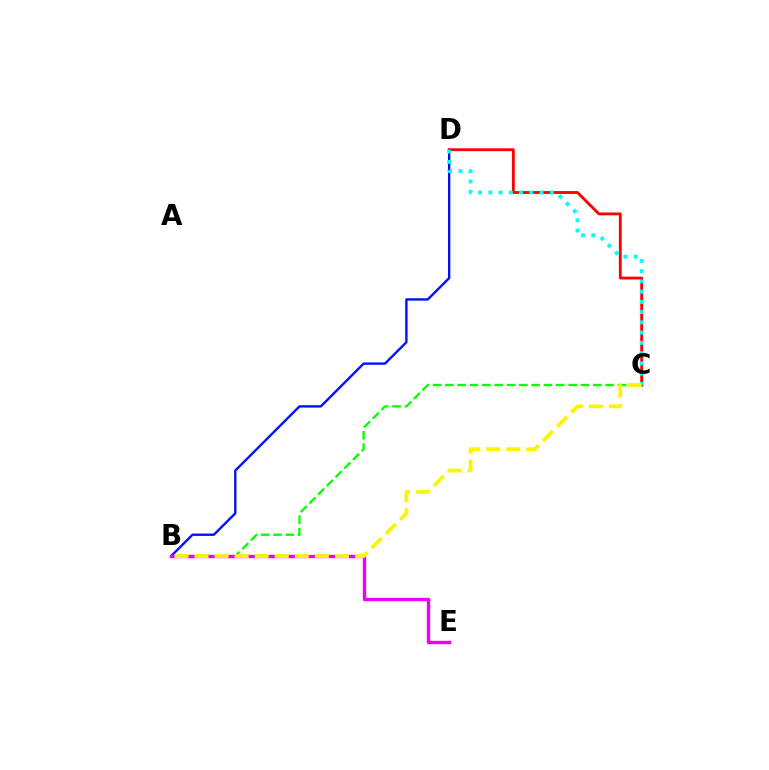{('B', 'C'): [{'color': '#08ff00', 'line_style': 'dashed', 'thickness': 1.67}, {'color': '#fcf500', 'line_style': 'dashed', 'thickness': 2.73}], ('B', 'D'): [{'color': '#0010ff', 'line_style': 'solid', 'thickness': 1.71}], ('C', 'D'): [{'color': '#ff0000', 'line_style': 'solid', 'thickness': 2.05}, {'color': '#00fff6', 'line_style': 'dotted', 'thickness': 2.78}], ('B', 'E'): [{'color': '#ee00ff', 'line_style': 'solid', 'thickness': 2.43}]}